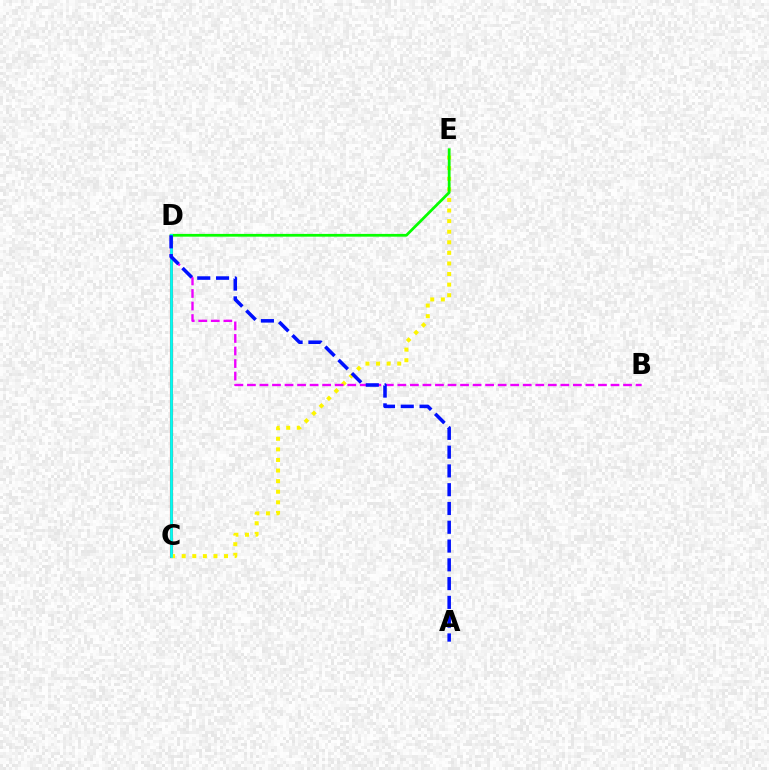{('C', 'D'): [{'color': '#ff0000', 'line_style': 'solid', 'thickness': 2.24}, {'color': '#00fff6', 'line_style': 'solid', 'thickness': 1.98}], ('C', 'E'): [{'color': '#fcf500', 'line_style': 'dotted', 'thickness': 2.88}], ('B', 'D'): [{'color': '#ee00ff', 'line_style': 'dashed', 'thickness': 1.7}], ('D', 'E'): [{'color': '#08ff00', 'line_style': 'solid', 'thickness': 1.99}], ('A', 'D'): [{'color': '#0010ff', 'line_style': 'dashed', 'thickness': 2.55}]}